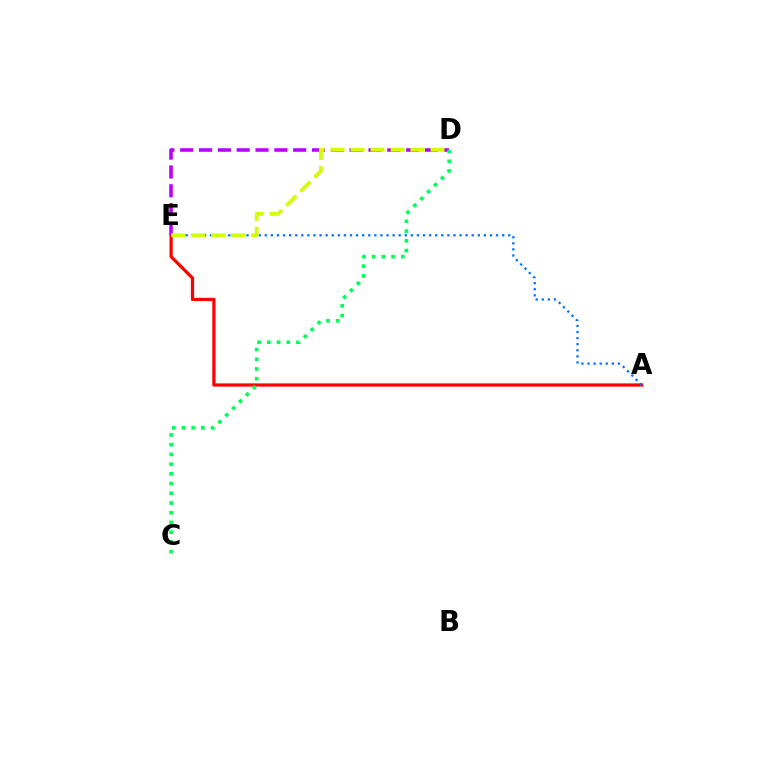{('A', 'E'): [{'color': '#ff0000', 'line_style': 'solid', 'thickness': 2.32}, {'color': '#0074ff', 'line_style': 'dotted', 'thickness': 1.65}], ('D', 'E'): [{'color': '#b900ff', 'line_style': 'dashed', 'thickness': 2.56}, {'color': '#d1ff00', 'line_style': 'dashed', 'thickness': 2.72}], ('C', 'D'): [{'color': '#00ff5c', 'line_style': 'dotted', 'thickness': 2.64}]}